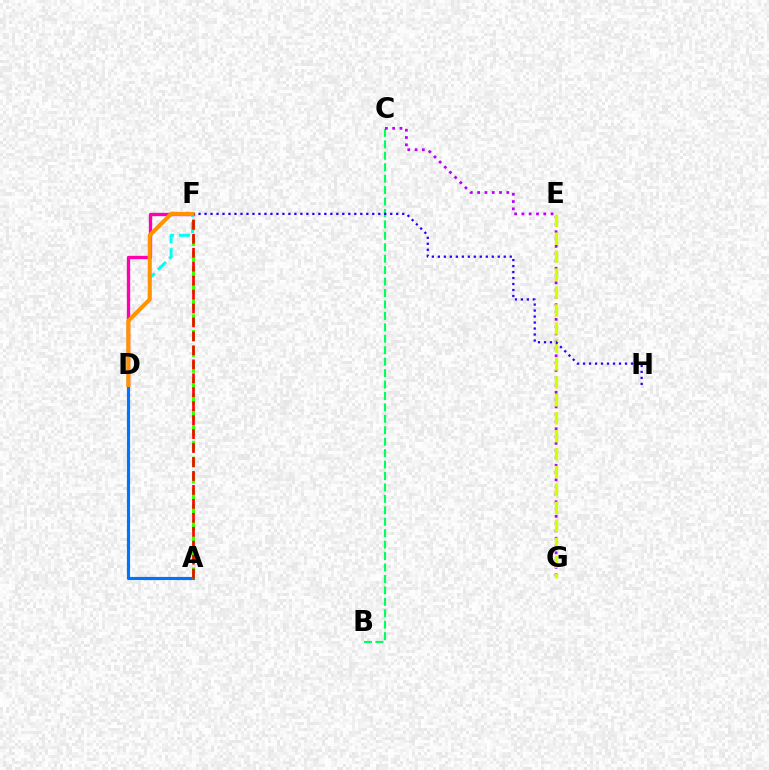{('A', 'D'): [{'color': '#0074ff', 'line_style': 'solid', 'thickness': 2.27}], ('B', 'C'): [{'color': '#00ff5c', 'line_style': 'dashed', 'thickness': 1.55}], ('D', 'F'): [{'color': '#ff00ac', 'line_style': 'solid', 'thickness': 2.39}, {'color': '#00fff6', 'line_style': 'dashed', 'thickness': 2.16}, {'color': '#ff9400', 'line_style': 'solid', 'thickness': 2.94}], ('C', 'G'): [{'color': '#b900ff', 'line_style': 'dotted', 'thickness': 1.98}], ('A', 'F'): [{'color': '#3dff00', 'line_style': 'dashed', 'thickness': 2.15}, {'color': '#ff0000', 'line_style': 'dashed', 'thickness': 1.9}], ('E', 'G'): [{'color': '#d1ff00', 'line_style': 'dashed', 'thickness': 2.44}], ('F', 'H'): [{'color': '#2500ff', 'line_style': 'dotted', 'thickness': 1.63}]}